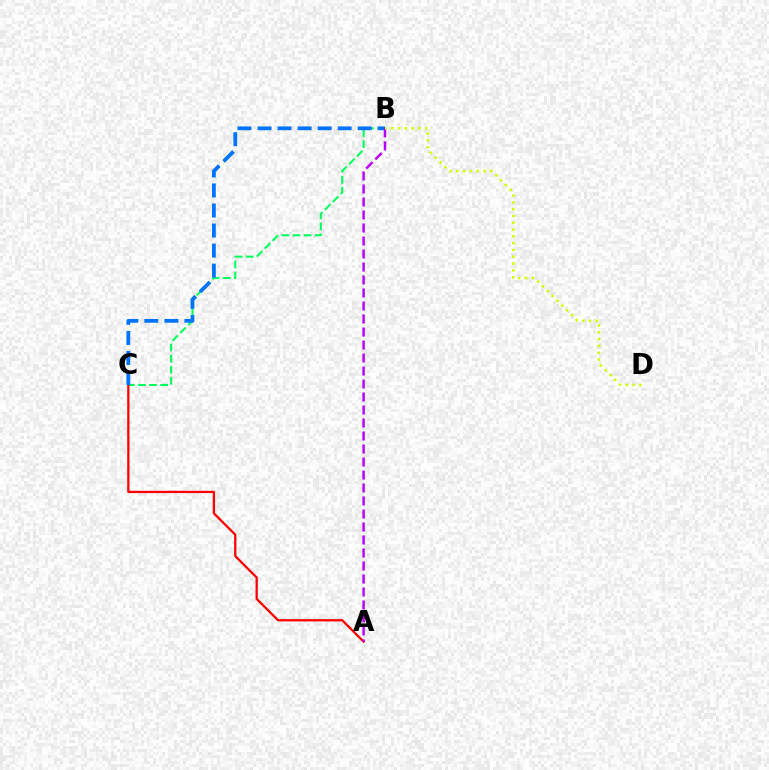{('B', 'C'): [{'color': '#00ff5c', 'line_style': 'dashed', 'thickness': 1.51}, {'color': '#0074ff', 'line_style': 'dashed', 'thickness': 2.72}], ('A', 'C'): [{'color': '#ff0000', 'line_style': 'solid', 'thickness': 1.63}], ('A', 'B'): [{'color': '#b900ff', 'line_style': 'dashed', 'thickness': 1.77}], ('B', 'D'): [{'color': '#d1ff00', 'line_style': 'dotted', 'thickness': 1.85}]}